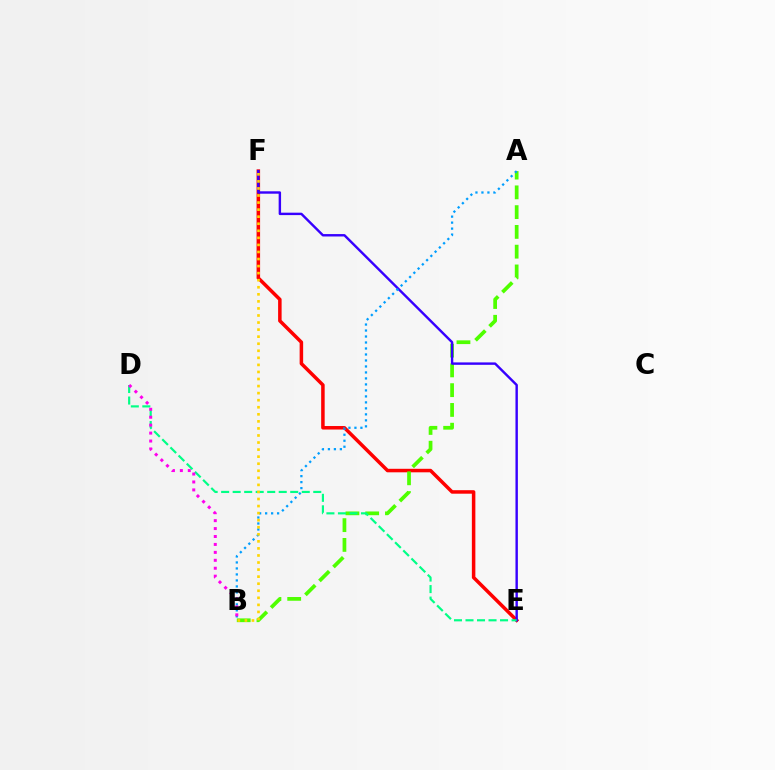{('E', 'F'): [{'color': '#ff0000', 'line_style': 'solid', 'thickness': 2.53}, {'color': '#3700ff', 'line_style': 'solid', 'thickness': 1.74}], ('A', 'B'): [{'color': '#4fff00', 'line_style': 'dashed', 'thickness': 2.69}, {'color': '#009eff', 'line_style': 'dotted', 'thickness': 1.63}], ('D', 'E'): [{'color': '#00ff86', 'line_style': 'dashed', 'thickness': 1.56}], ('B', 'F'): [{'color': '#ffd500', 'line_style': 'dotted', 'thickness': 1.92}], ('B', 'D'): [{'color': '#ff00ed', 'line_style': 'dotted', 'thickness': 2.16}]}